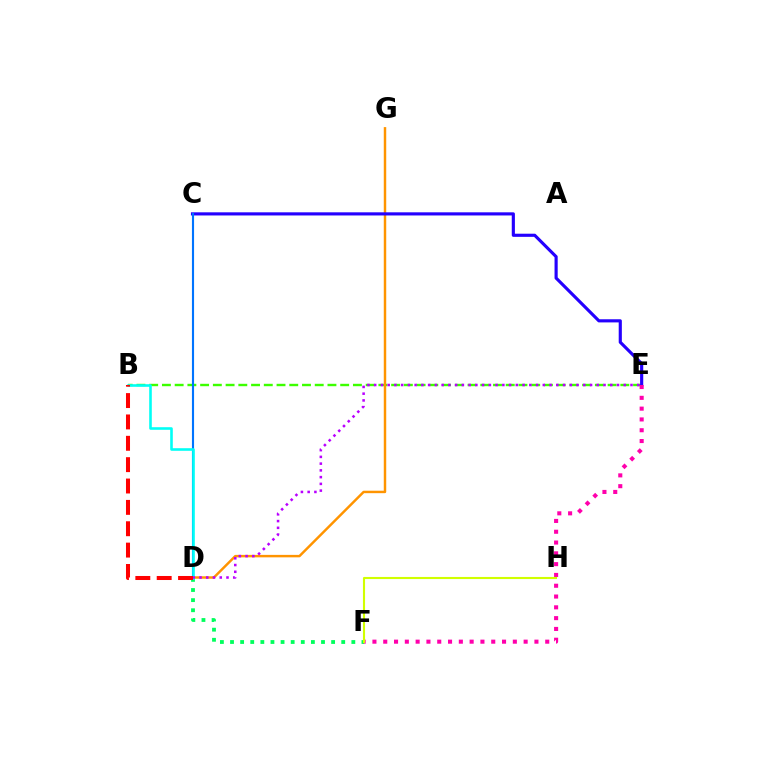{('B', 'E'): [{'color': '#3dff00', 'line_style': 'dashed', 'thickness': 1.73}], ('D', 'F'): [{'color': '#00ff5c', 'line_style': 'dotted', 'thickness': 2.75}], ('D', 'G'): [{'color': '#ff9400', 'line_style': 'solid', 'thickness': 1.77}], ('C', 'E'): [{'color': '#2500ff', 'line_style': 'solid', 'thickness': 2.26}], ('C', 'D'): [{'color': '#0074ff', 'line_style': 'solid', 'thickness': 1.53}], ('E', 'F'): [{'color': '#ff00ac', 'line_style': 'dotted', 'thickness': 2.93}], ('B', 'D'): [{'color': '#00fff6', 'line_style': 'solid', 'thickness': 1.86}, {'color': '#ff0000', 'line_style': 'dashed', 'thickness': 2.9}], ('D', 'E'): [{'color': '#b900ff', 'line_style': 'dotted', 'thickness': 1.83}], ('F', 'H'): [{'color': '#d1ff00', 'line_style': 'solid', 'thickness': 1.52}]}